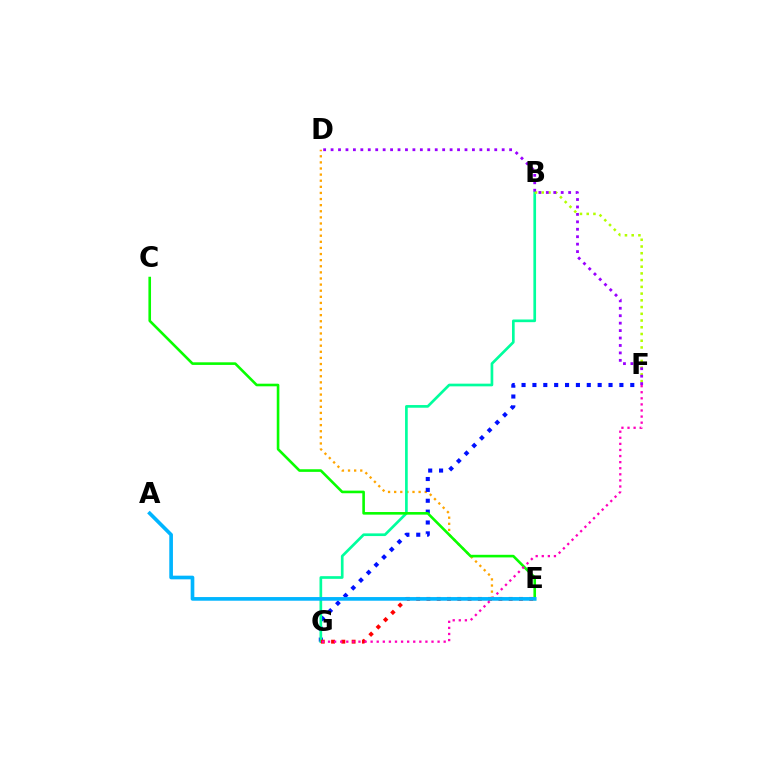{('D', 'E'): [{'color': '#ffa500', 'line_style': 'dotted', 'thickness': 1.66}], ('F', 'G'): [{'color': '#0010ff', 'line_style': 'dotted', 'thickness': 2.95}, {'color': '#ff00bd', 'line_style': 'dotted', 'thickness': 1.65}], ('B', 'G'): [{'color': '#00ff9d', 'line_style': 'solid', 'thickness': 1.93}], ('B', 'F'): [{'color': '#b3ff00', 'line_style': 'dotted', 'thickness': 1.83}], ('C', 'E'): [{'color': '#08ff00', 'line_style': 'solid', 'thickness': 1.88}], ('E', 'G'): [{'color': '#ff0000', 'line_style': 'dotted', 'thickness': 2.79}], ('A', 'E'): [{'color': '#00b5ff', 'line_style': 'solid', 'thickness': 2.64}], ('D', 'F'): [{'color': '#9b00ff', 'line_style': 'dotted', 'thickness': 2.02}]}